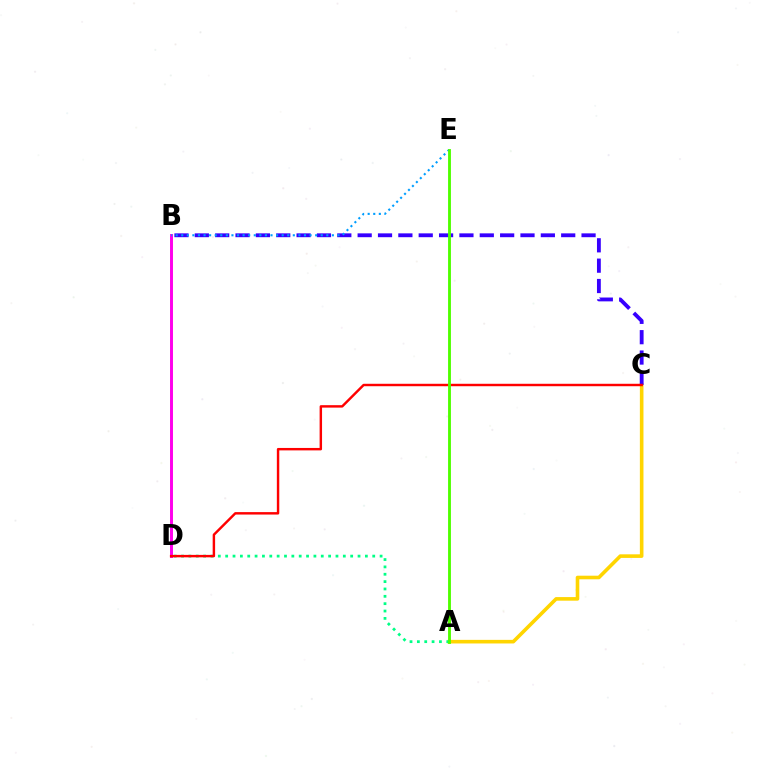{('A', 'C'): [{'color': '#ffd500', 'line_style': 'solid', 'thickness': 2.59}], ('B', 'C'): [{'color': '#3700ff', 'line_style': 'dashed', 'thickness': 2.77}], ('B', 'D'): [{'color': '#ff00ed', 'line_style': 'solid', 'thickness': 2.13}], ('B', 'E'): [{'color': '#009eff', 'line_style': 'dotted', 'thickness': 1.52}], ('A', 'D'): [{'color': '#00ff86', 'line_style': 'dotted', 'thickness': 2.0}], ('C', 'D'): [{'color': '#ff0000', 'line_style': 'solid', 'thickness': 1.75}], ('A', 'E'): [{'color': '#4fff00', 'line_style': 'solid', 'thickness': 2.06}]}